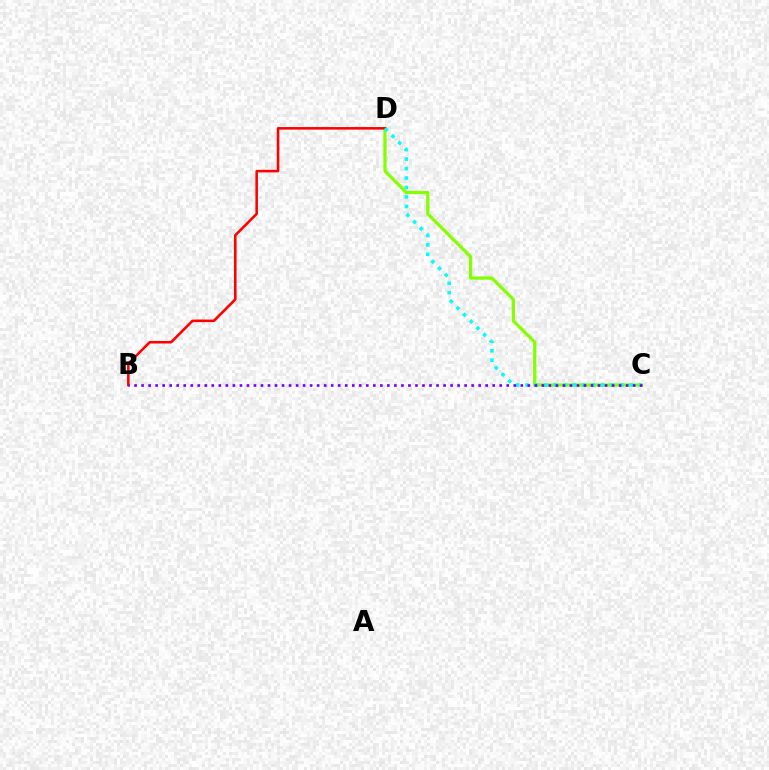{('C', 'D'): [{'color': '#84ff00', 'line_style': 'solid', 'thickness': 2.32}, {'color': '#00fff6', 'line_style': 'dotted', 'thickness': 2.57}], ('B', 'D'): [{'color': '#ff0000', 'line_style': 'solid', 'thickness': 1.84}], ('B', 'C'): [{'color': '#7200ff', 'line_style': 'dotted', 'thickness': 1.91}]}